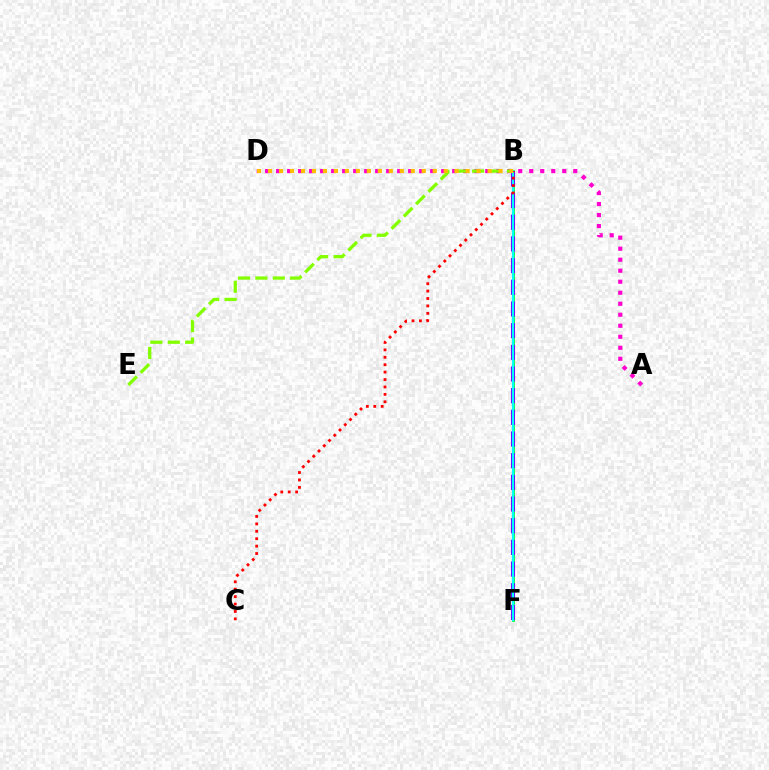{('B', 'F'): [{'color': '#00ff39', 'line_style': 'solid', 'thickness': 2.0}, {'color': '#004bff', 'line_style': 'dotted', 'thickness': 1.53}, {'color': '#7200ff', 'line_style': 'dashed', 'thickness': 2.94}, {'color': '#00fff6', 'line_style': 'solid', 'thickness': 1.56}], ('A', 'D'): [{'color': '#ff00cf', 'line_style': 'dotted', 'thickness': 2.99}], ('B', 'E'): [{'color': '#84ff00', 'line_style': 'dashed', 'thickness': 2.36}], ('B', 'C'): [{'color': '#ff0000', 'line_style': 'dotted', 'thickness': 2.02}], ('B', 'D'): [{'color': '#ffbd00', 'line_style': 'dotted', 'thickness': 2.98}]}